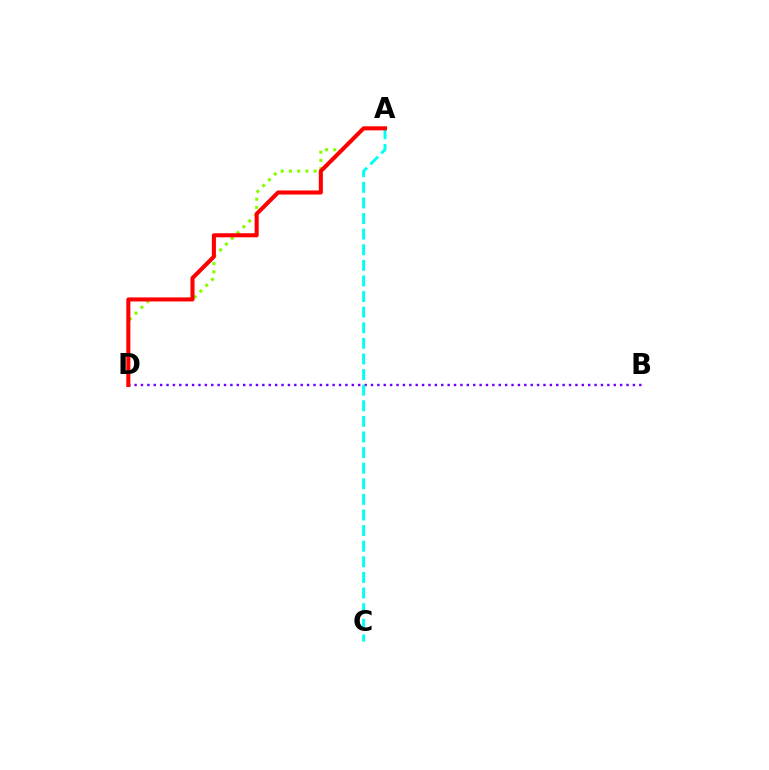{('A', 'D'): [{'color': '#84ff00', 'line_style': 'dotted', 'thickness': 2.23}, {'color': '#ff0000', 'line_style': 'solid', 'thickness': 2.93}], ('B', 'D'): [{'color': '#7200ff', 'line_style': 'dotted', 'thickness': 1.74}], ('A', 'C'): [{'color': '#00fff6', 'line_style': 'dashed', 'thickness': 2.12}]}